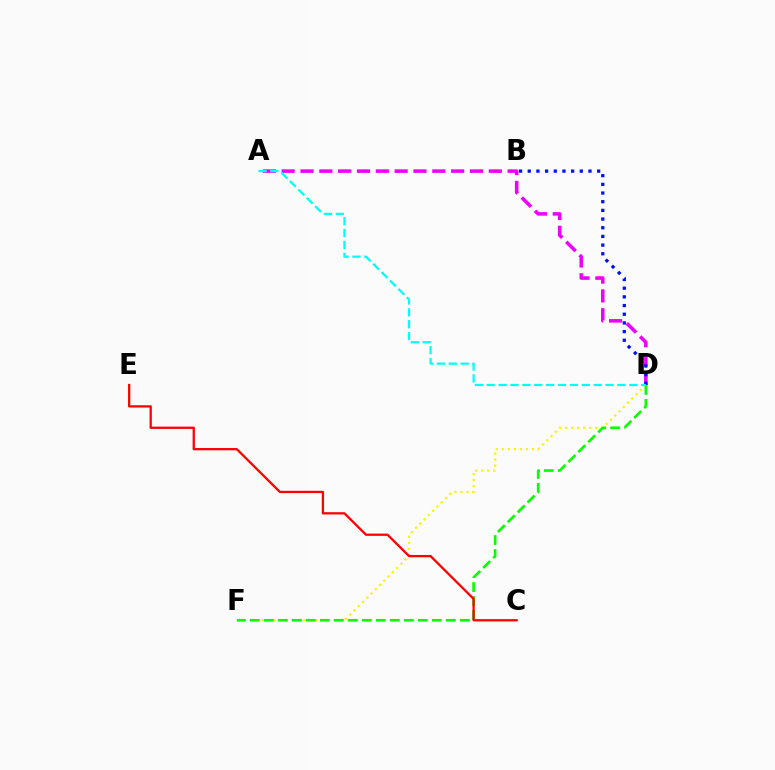{('D', 'F'): [{'color': '#fcf500', 'line_style': 'dotted', 'thickness': 1.63}, {'color': '#08ff00', 'line_style': 'dashed', 'thickness': 1.9}], ('A', 'D'): [{'color': '#ee00ff', 'line_style': 'dashed', 'thickness': 2.56}, {'color': '#00fff6', 'line_style': 'dashed', 'thickness': 1.61}], ('B', 'D'): [{'color': '#0010ff', 'line_style': 'dotted', 'thickness': 2.36}], ('C', 'E'): [{'color': '#ff0000', 'line_style': 'solid', 'thickness': 1.64}]}